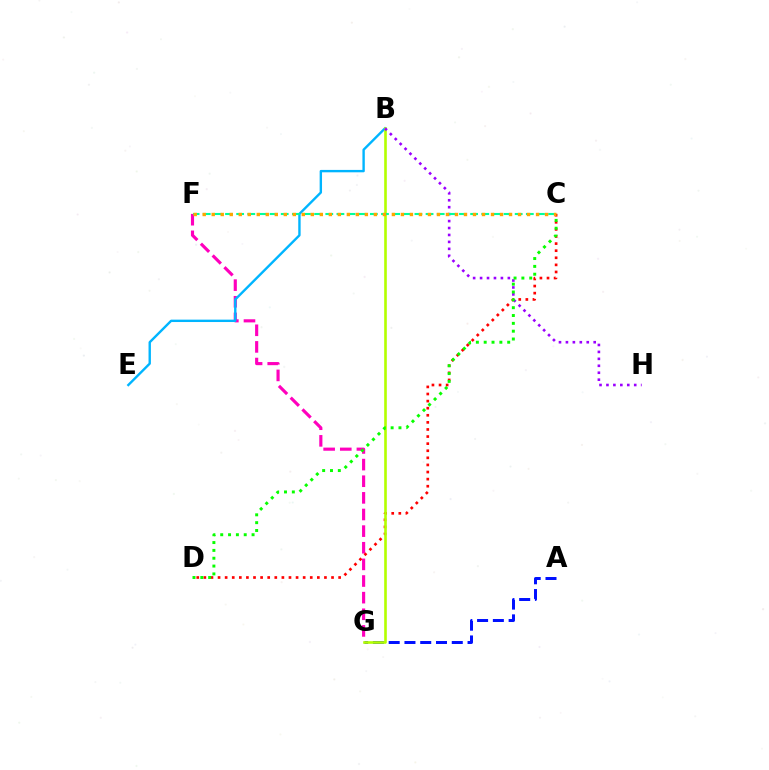{('F', 'G'): [{'color': '#ff00bd', 'line_style': 'dashed', 'thickness': 2.26}], ('B', 'E'): [{'color': '#00b5ff', 'line_style': 'solid', 'thickness': 1.72}], ('A', 'G'): [{'color': '#0010ff', 'line_style': 'dashed', 'thickness': 2.14}], ('C', 'D'): [{'color': '#ff0000', 'line_style': 'dotted', 'thickness': 1.93}, {'color': '#08ff00', 'line_style': 'dotted', 'thickness': 2.13}], ('B', 'G'): [{'color': '#b3ff00', 'line_style': 'solid', 'thickness': 1.89}], ('B', 'H'): [{'color': '#9b00ff', 'line_style': 'dotted', 'thickness': 1.89}], ('C', 'F'): [{'color': '#00ff9d', 'line_style': 'dashed', 'thickness': 1.51}, {'color': '#ffa500', 'line_style': 'dotted', 'thickness': 2.45}]}